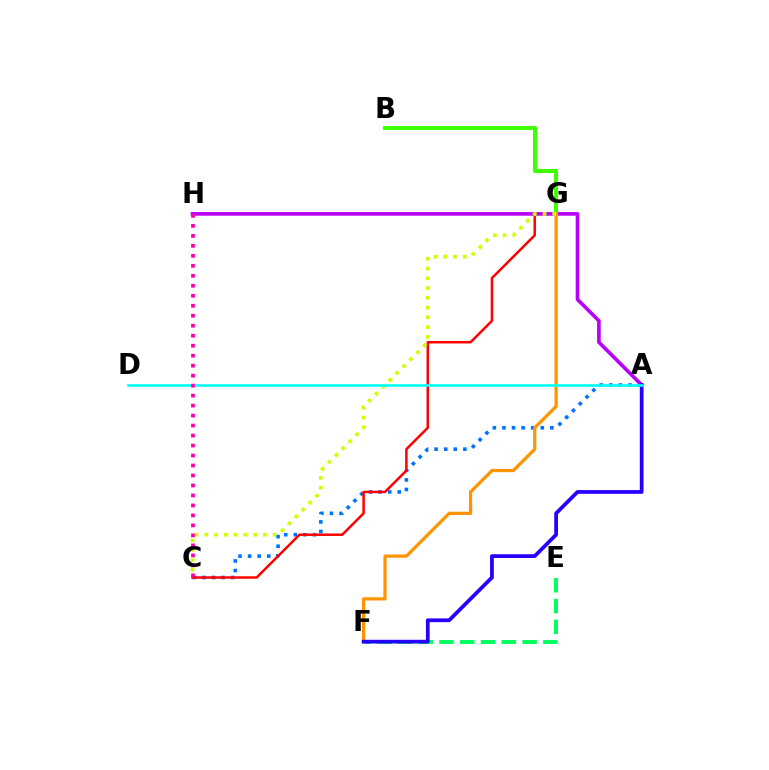{('A', 'C'): [{'color': '#0074ff', 'line_style': 'dotted', 'thickness': 2.6}], ('E', 'F'): [{'color': '#00ff5c', 'line_style': 'dashed', 'thickness': 2.82}], ('C', 'G'): [{'color': '#ff0000', 'line_style': 'solid', 'thickness': 1.79}, {'color': '#d1ff00', 'line_style': 'dotted', 'thickness': 2.65}], ('A', 'H'): [{'color': '#b900ff', 'line_style': 'solid', 'thickness': 2.62}], ('B', 'G'): [{'color': '#3dff00', 'line_style': 'solid', 'thickness': 2.91}], ('F', 'G'): [{'color': '#ff9400', 'line_style': 'solid', 'thickness': 2.33}], ('A', 'F'): [{'color': '#2500ff', 'line_style': 'solid', 'thickness': 2.7}], ('A', 'D'): [{'color': '#00fff6', 'line_style': 'solid', 'thickness': 1.89}], ('C', 'H'): [{'color': '#ff00ac', 'line_style': 'dotted', 'thickness': 2.71}]}